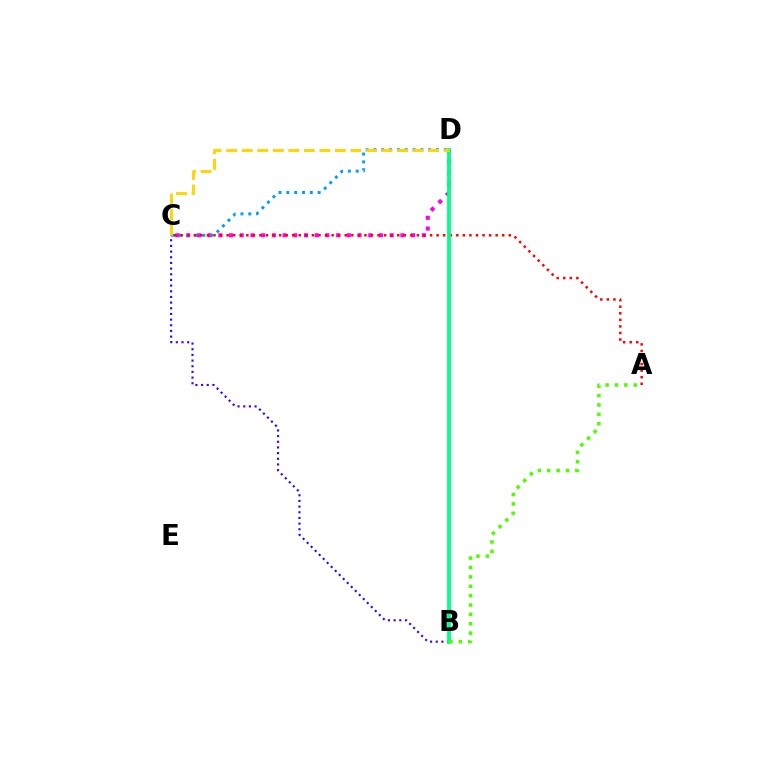{('B', 'C'): [{'color': '#3700ff', 'line_style': 'dotted', 'thickness': 1.54}], ('C', 'D'): [{'color': '#ff00ed', 'line_style': 'dotted', 'thickness': 2.91}, {'color': '#009eff', 'line_style': 'dotted', 'thickness': 2.13}, {'color': '#ffd500', 'line_style': 'dashed', 'thickness': 2.11}], ('A', 'C'): [{'color': '#ff0000', 'line_style': 'dotted', 'thickness': 1.78}], ('B', 'D'): [{'color': '#00ff86', 'line_style': 'solid', 'thickness': 2.73}], ('A', 'B'): [{'color': '#4fff00', 'line_style': 'dotted', 'thickness': 2.55}]}